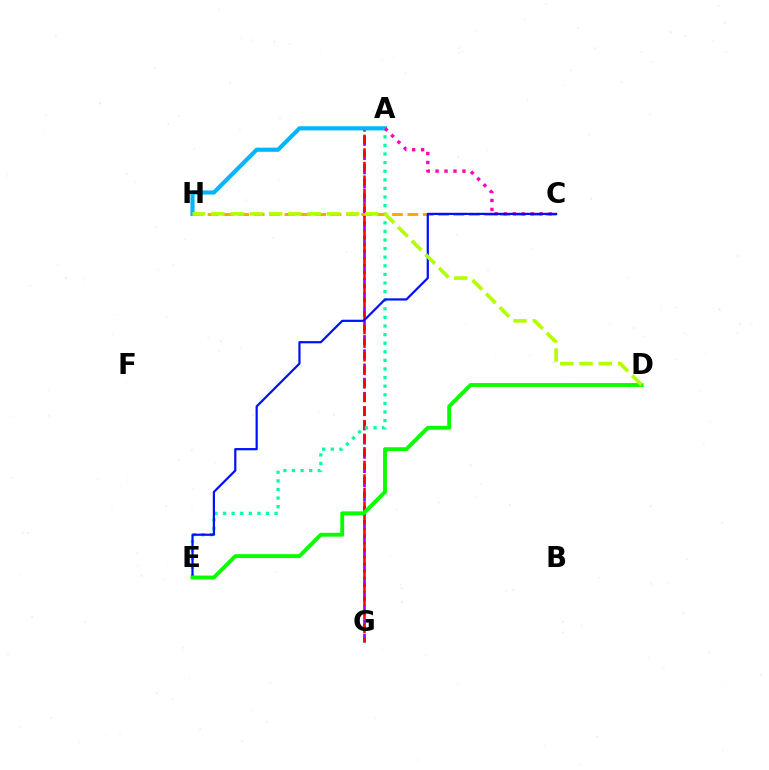{('A', 'G'): [{'color': '#9b00ff', 'line_style': 'dashed', 'thickness': 1.93}, {'color': '#ff0000', 'line_style': 'dashed', 'thickness': 1.85}], ('A', 'H'): [{'color': '#00b5ff', 'line_style': 'solid', 'thickness': 2.98}], ('A', 'E'): [{'color': '#00ff9d', 'line_style': 'dotted', 'thickness': 2.34}], ('C', 'H'): [{'color': '#ffa500', 'line_style': 'dashed', 'thickness': 2.09}], ('A', 'C'): [{'color': '#ff00bd', 'line_style': 'dotted', 'thickness': 2.43}], ('C', 'E'): [{'color': '#0010ff', 'line_style': 'solid', 'thickness': 1.59}], ('D', 'E'): [{'color': '#08ff00', 'line_style': 'solid', 'thickness': 2.79}], ('D', 'H'): [{'color': '#b3ff00', 'line_style': 'dashed', 'thickness': 2.61}]}